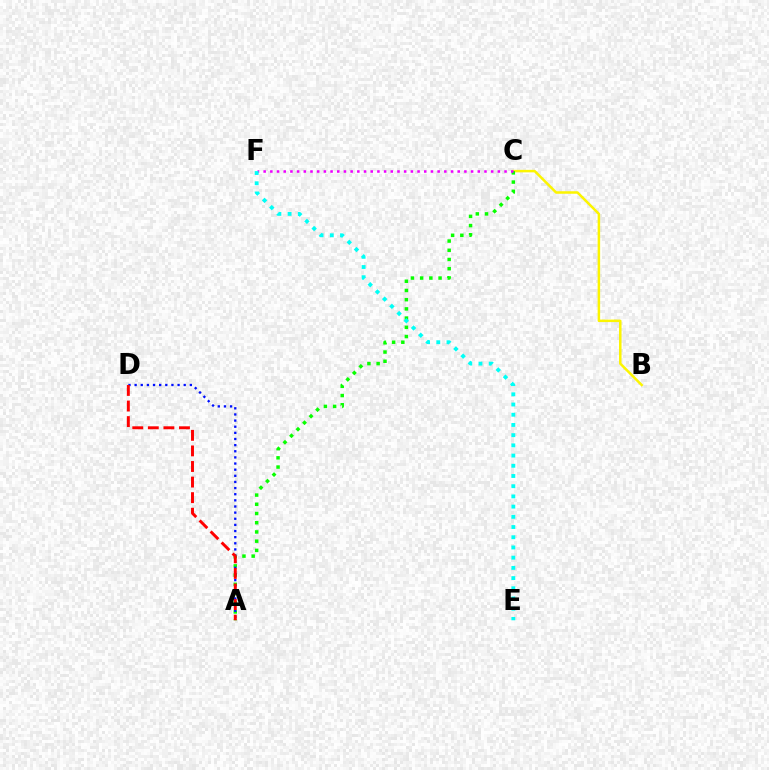{('B', 'C'): [{'color': '#fcf500', 'line_style': 'solid', 'thickness': 1.8}], ('A', 'C'): [{'color': '#08ff00', 'line_style': 'dotted', 'thickness': 2.5}], ('A', 'D'): [{'color': '#0010ff', 'line_style': 'dotted', 'thickness': 1.67}, {'color': '#ff0000', 'line_style': 'dashed', 'thickness': 2.12}], ('C', 'F'): [{'color': '#ee00ff', 'line_style': 'dotted', 'thickness': 1.82}], ('E', 'F'): [{'color': '#00fff6', 'line_style': 'dotted', 'thickness': 2.77}]}